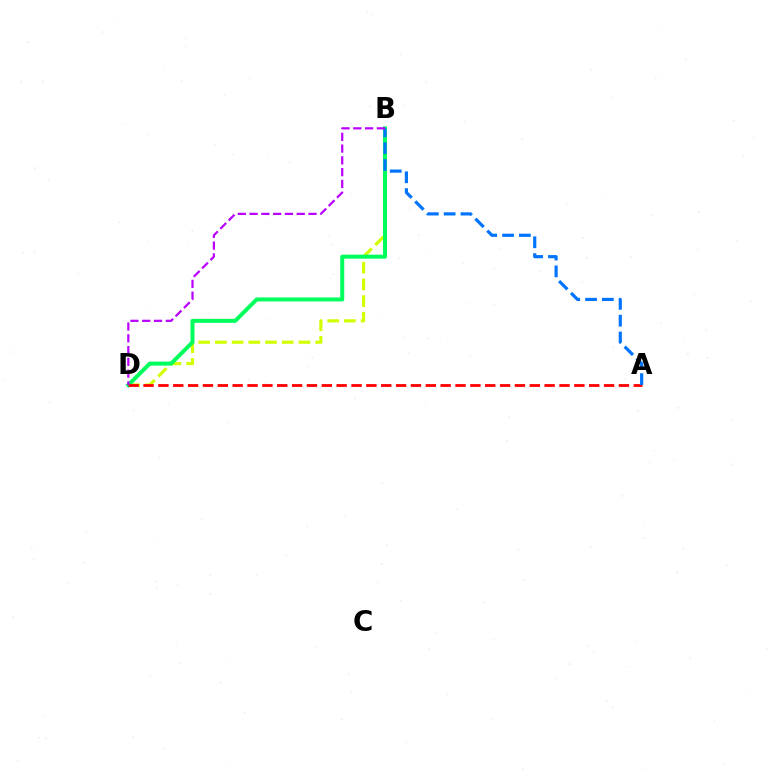{('B', 'D'): [{'color': '#d1ff00', 'line_style': 'dashed', 'thickness': 2.27}, {'color': '#00ff5c', 'line_style': 'solid', 'thickness': 2.88}, {'color': '#b900ff', 'line_style': 'dashed', 'thickness': 1.6}], ('A', 'D'): [{'color': '#ff0000', 'line_style': 'dashed', 'thickness': 2.02}], ('A', 'B'): [{'color': '#0074ff', 'line_style': 'dashed', 'thickness': 2.29}]}